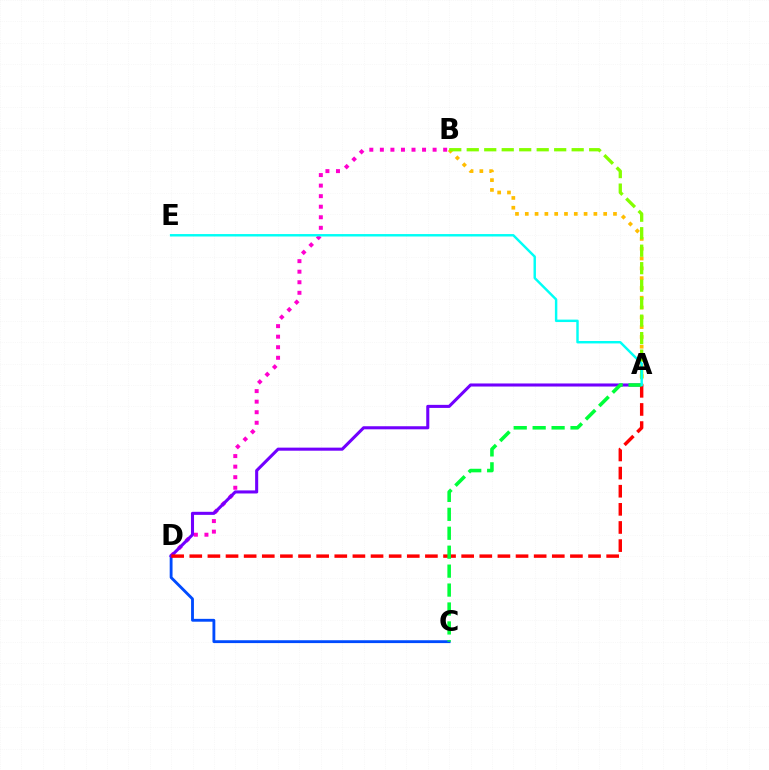{('B', 'D'): [{'color': '#ff00cf', 'line_style': 'dotted', 'thickness': 2.87}], ('C', 'D'): [{'color': '#004bff', 'line_style': 'solid', 'thickness': 2.05}], ('A', 'D'): [{'color': '#7200ff', 'line_style': 'solid', 'thickness': 2.21}, {'color': '#ff0000', 'line_style': 'dashed', 'thickness': 2.46}], ('A', 'B'): [{'color': '#ffbd00', 'line_style': 'dotted', 'thickness': 2.66}, {'color': '#84ff00', 'line_style': 'dashed', 'thickness': 2.38}], ('A', 'C'): [{'color': '#00ff39', 'line_style': 'dashed', 'thickness': 2.57}], ('A', 'E'): [{'color': '#00fff6', 'line_style': 'solid', 'thickness': 1.76}]}